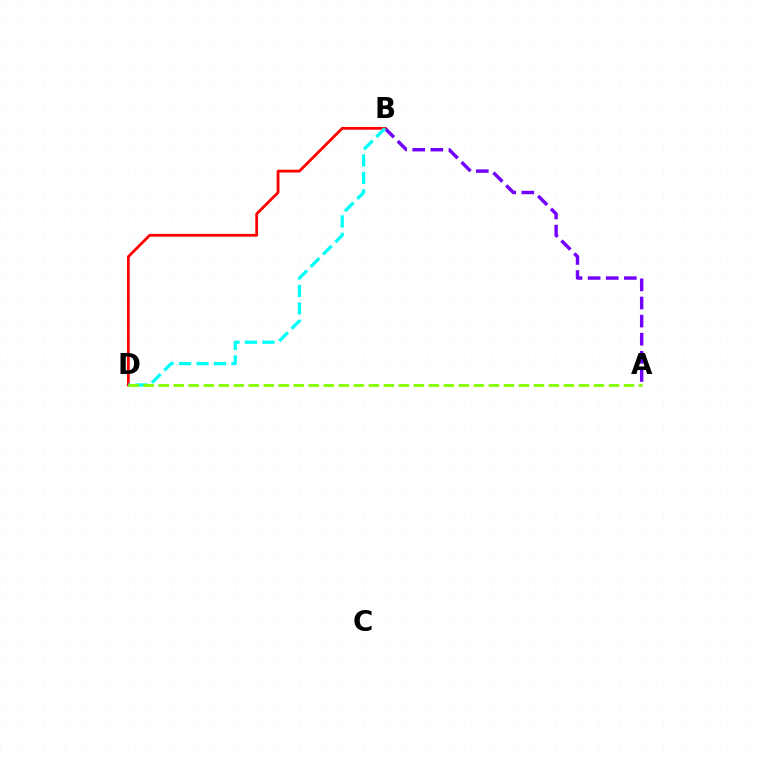{('A', 'B'): [{'color': '#7200ff', 'line_style': 'dashed', 'thickness': 2.46}], ('B', 'D'): [{'color': '#ff0000', 'line_style': 'solid', 'thickness': 2.0}, {'color': '#00fff6', 'line_style': 'dashed', 'thickness': 2.37}], ('A', 'D'): [{'color': '#84ff00', 'line_style': 'dashed', 'thickness': 2.04}]}